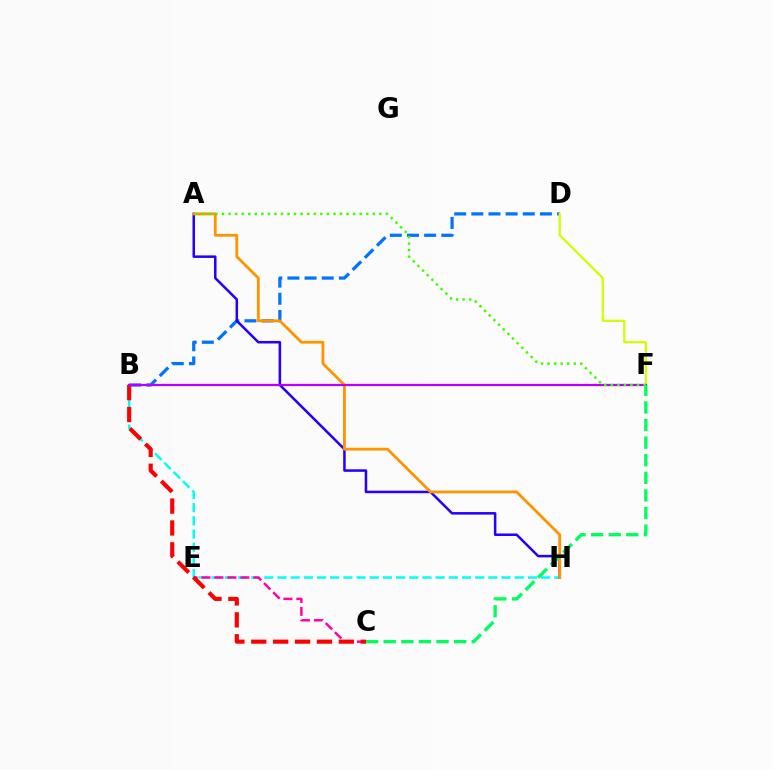{('B', 'H'): [{'color': '#00fff6', 'line_style': 'dashed', 'thickness': 1.79}], ('C', 'E'): [{'color': '#ff00ac', 'line_style': 'dashed', 'thickness': 1.76}], ('B', 'C'): [{'color': '#ff0000', 'line_style': 'dashed', 'thickness': 2.97}], ('B', 'D'): [{'color': '#0074ff', 'line_style': 'dashed', 'thickness': 2.33}], ('A', 'H'): [{'color': '#2500ff', 'line_style': 'solid', 'thickness': 1.82}, {'color': '#ff9400', 'line_style': 'solid', 'thickness': 2.04}], ('D', 'F'): [{'color': '#d1ff00', 'line_style': 'solid', 'thickness': 1.65}], ('B', 'F'): [{'color': '#b900ff', 'line_style': 'solid', 'thickness': 1.63}], ('A', 'F'): [{'color': '#3dff00', 'line_style': 'dotted', 'thickness': 1.78}], ('C', 'F'): [{'color': '#00ff5c', 'line_style': 'dashed', 'thickness': 2.39}]}